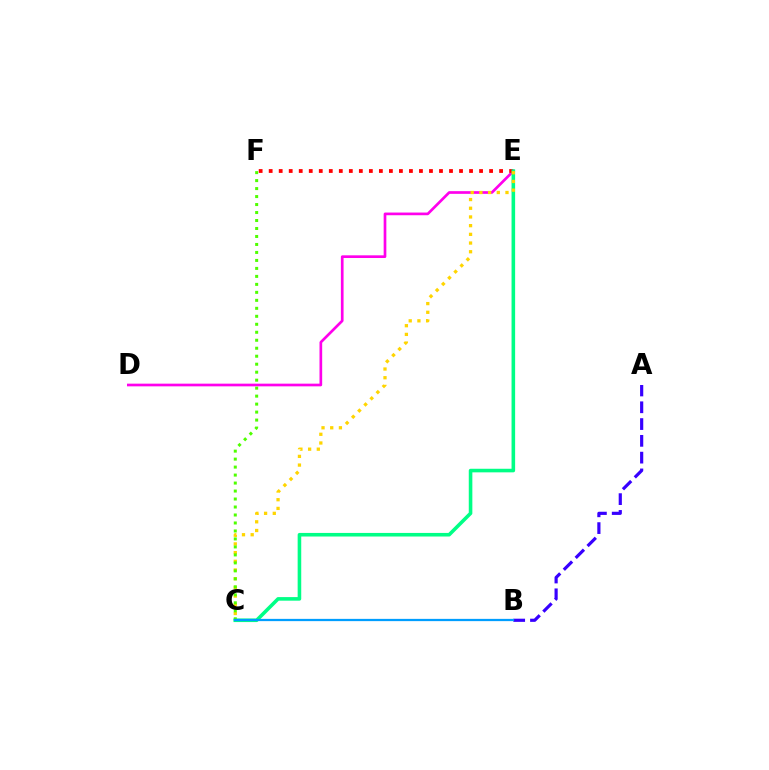{('D', 'E'): [{'color': '#ff00ed', 'line_style': 'solid', 'thickness': 1.93}], ('E', 'F'): [{'color': '#ff0000', 'line_style': 'dotted', 'thickness': 2.72}], ('C', 'E'): [{'color': '#00ff86', 'line_style': 'solid', 'thickness': 2.58}, {'color': '#ffd500', 'line_style': 'dotted', 'thickness': 2.36}], ('C', 'F'): [{'color': '#4fff00', 'line_style': 'dotted', 'thickness': 2.17}], ('A', 'B'): [{'color': '#3700ff', 'line_style': 'dashed', 'thickness': 2.28}], ('B', 'C'): [{'color': '#009eff', 'line_style': 'solid', 'thickness': 1.63}]}